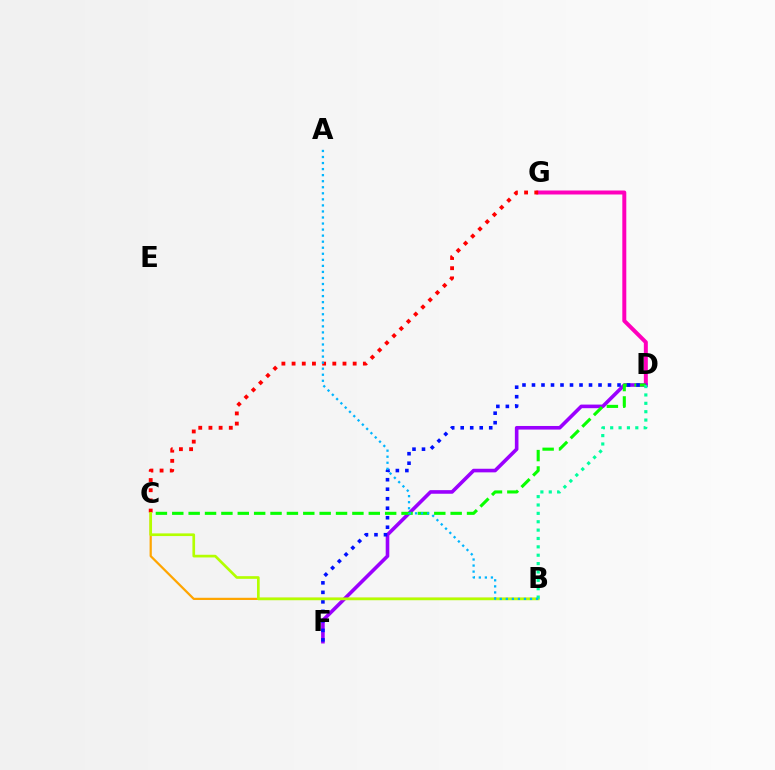{('D', 'G'): [{'color': '#ff00bd', 'line_style': 'solid', 'thickness': 2.86}], ('D', 'F'): [{'color': '#9b00ff', 'line_style': 'solid', 'thickness': 2.59}, {'color': '#0010ff', 'line_style': 'dotted', 'thickness': 2.58}], ('C', 'D'): [{'color': '#08ff00', 'line_style': 'dashed', 'thickness': 2.22}], ('B', 'C'): [{'color': '#ffa500', 'line_style': 'solid', 'thickness': 1.61}, {'color': '#b3ff00', 'line_style': 'solid', 'thickness': 1.93}], ('C', 'G'): [{'color': '#ff0000', 'line_style': 'dotted', 'thickness': 2.77}], ('B', 'D'): [{'color': '#00ff9d', 'line_style': 'dotted', 'thickness': 2.27}], ('A', 'B'): [{'color': '#00b5ff', 'line_style': 'dotted', 'thickness': 1.64}]}